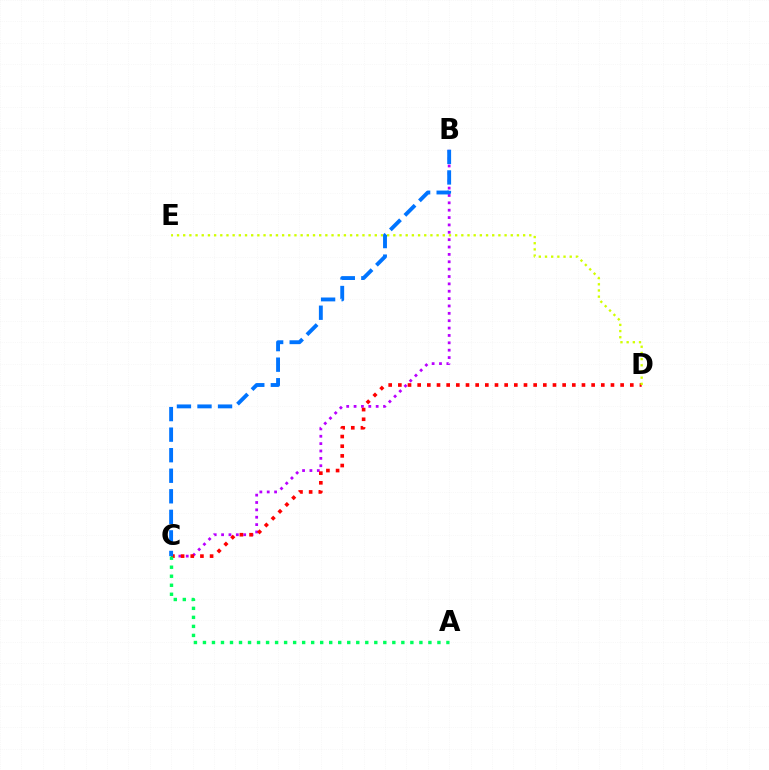{('B', 'C'): [{'color': '#b900ff', 'line_style': 'dotted', 'thickness': 2.0}, {'color': '#0074ff', 'line_style': 'dashed', 'thickness': 2.79}], ('C', 'D'): [{'color': '#ff0000', 'line_style': 'dotted', 'thickness': 2.63}], ('D', 'E'): [{'color': '#d1ff00', 'line_style': 'dotted', 'thickness': 1.68}], ('A', 'C'): [{'color': '#00ff5c', 'line_style': 'dotted', 'thickness': 2.45}]}